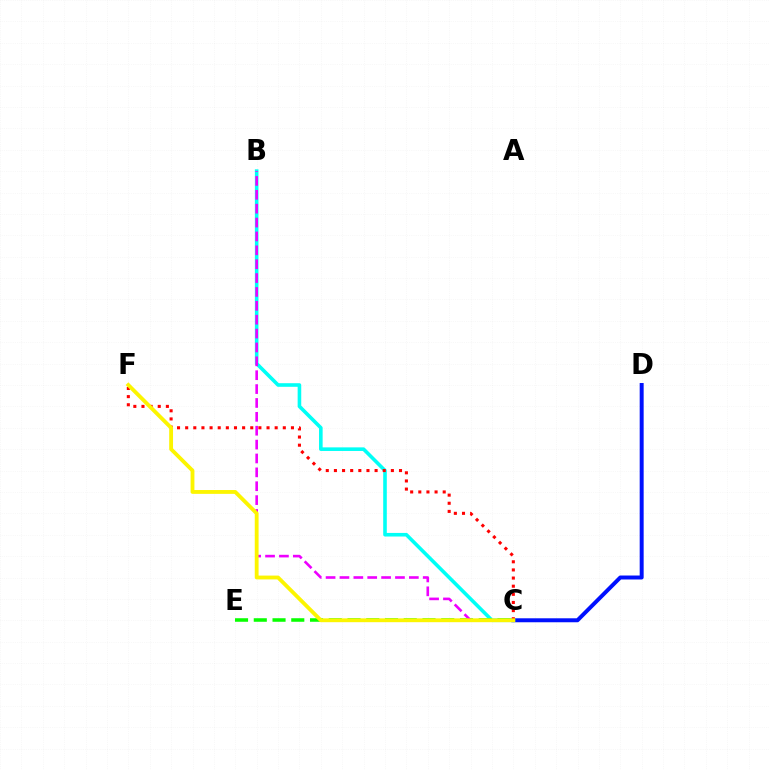{('C', 'D'): [{'color': '#0010ff', 'line_style': 'solid', 'thickness': 2.86}], ('B', 'C'): [{'color': '#00fff6', 'line_style': 'solid', 'thickness': 2.59}, {'color': '#ee00ff', 'line_style': 'dashed', 'thickness': 1.89}], ('C', 'E'): [{'color': '#08ff00', 'line_style': 'dashed', 'thickness': 2.55}], ('C', 'F'): [{'color': '#ff0000', 'line_style': 'dotted', 'thickness': 2.21}, {'color': '#fcf500', 'line_style': 'solid', 'thickness': 2.76}]}